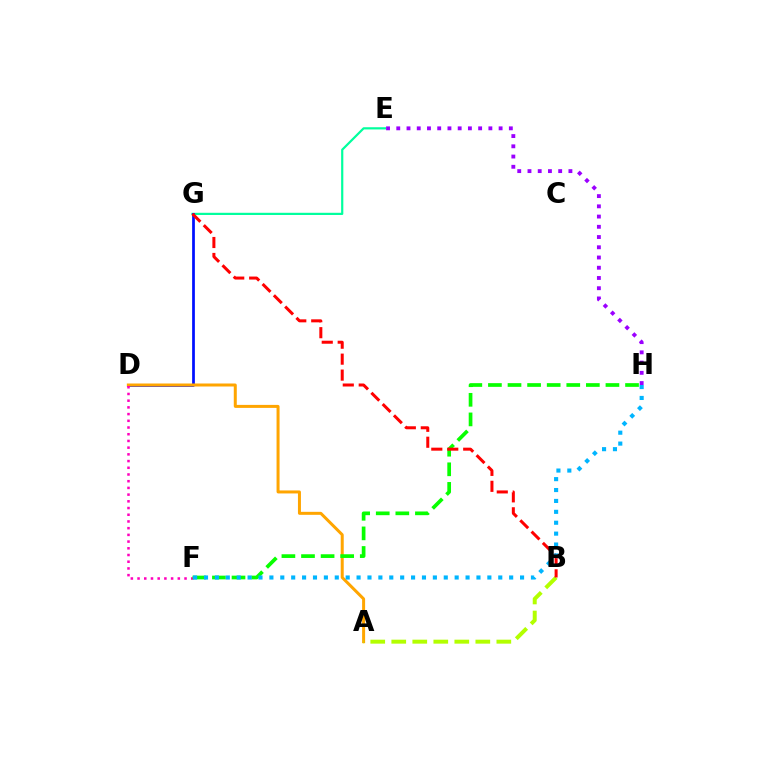{('E', 'G'): [{'color': '#00ff9d', 'line_style': 'solid', 'thickness': 1.58}], ('D', 'G'): [{'color': '#0010ff', 'line_style': 'solid', 'thickness': 1.97}], ('A', 'D'): [{'color': '#ffa500', 'line_style': 'solid', 'thickness': 2.16}], ('A', 'B'): [{'color': '#b3ff00', 'line_style': 'dashed', 'thickness': 2.85}], ('D', 'F'): [{'color': '#ff00bd', 'line_style': 'dotted', 'thickness': 1.82}], ('F', 'H'): [{'color': '#08ff00', 'line_style': 'dashed', 'thickness': 2.66}, {'color': '#00b5ff', 'line_style': 'dotted', 'thickness': 2.96}], ('E', 'H'): [{'color': '#9b00ff', 'line_style': 'dotted', 'thickness': 2.78}], ('B', 'G'): [{'color': '#ff0000', 'line_style': 'dashed', 'thickness': 2.17}]}